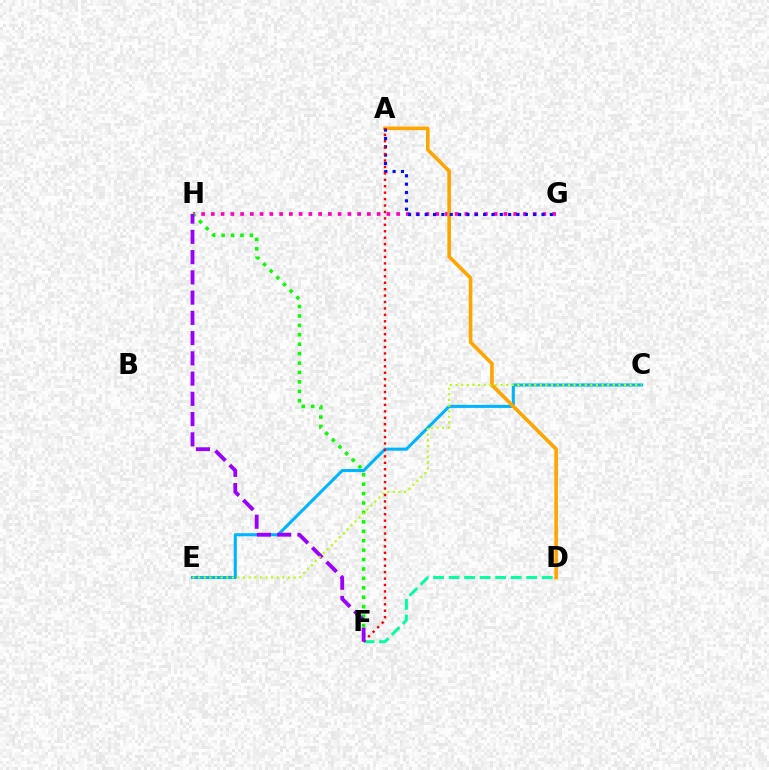{('C', 'E'): [{'color': '#00b5ff', 'line_style': 'solid', 'thickness': 2.21}, {'color': '#b3ff00', 'line_style': 'dotted', 'thickness': 1.53}], ('D', 'F'): [{'color': '#00ff9d', 'line_style': 'dashed', 'thickness': 2.11}], ('G', 'H'): [{'color': '#ff00bd', 'line_style': 'dotted', 'thickness': 2.65}], ('A', 'D'): [{'color': '#ffa500', 'line_style': 'solid', 'thickness': 2.61}], ('A', 'G'): [{'color': '#0010ff', 'line_style': 'dotted', 'thickness': 2.27}], ('F', 'H'): [{'color': '#08ff00', 'line_style': 'dotted', 'thickness': 2.56}, {'color': '#9b00ff', 'line_style': 'dashed', 'thickness': 2.75}], ('A', 'F'): [{'color': '#ff0000', 'line_style': 'dotted', 'thickness': 1.75}]}